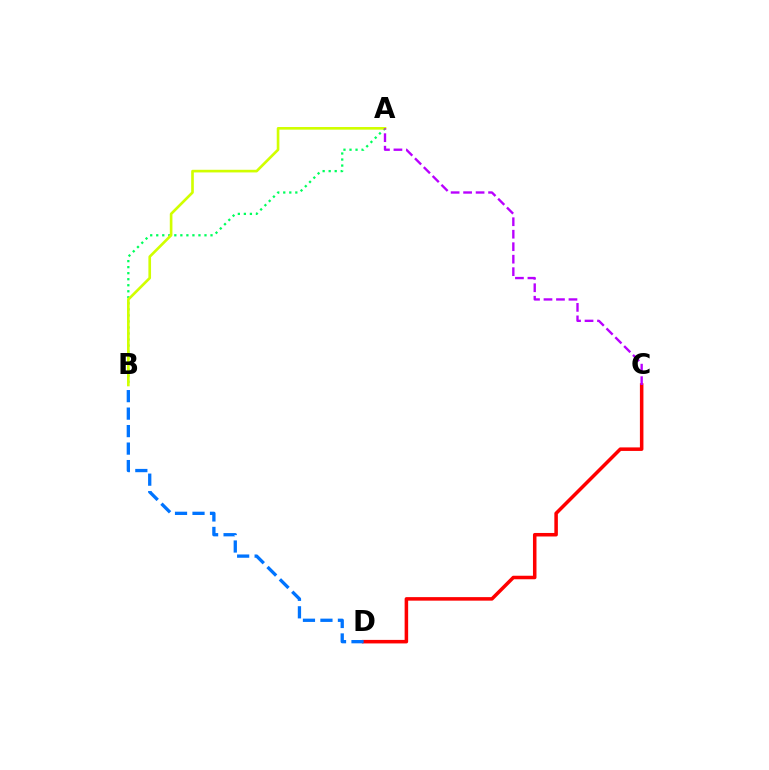{('C', 'D'): [{'color': '#ff0000', 'line_style': 'solid', 'thickness': 2.54}], ('A', 'B'): [{'color': '#00ff5c', 'line_style': 'dotted', 'thickness': 1.64}, {'color': '#d1ff00', 'line_style': 'solid', 'thickness': 1.91}], ('B', 'D'): [{'color': '#0074ff', 'line_style': 'dashed', 'thickness': 2.38}], ('A', 'C'): [{'color': '#b900ff', 'line_style': 'dashed', 'thickness': 1.7}]}